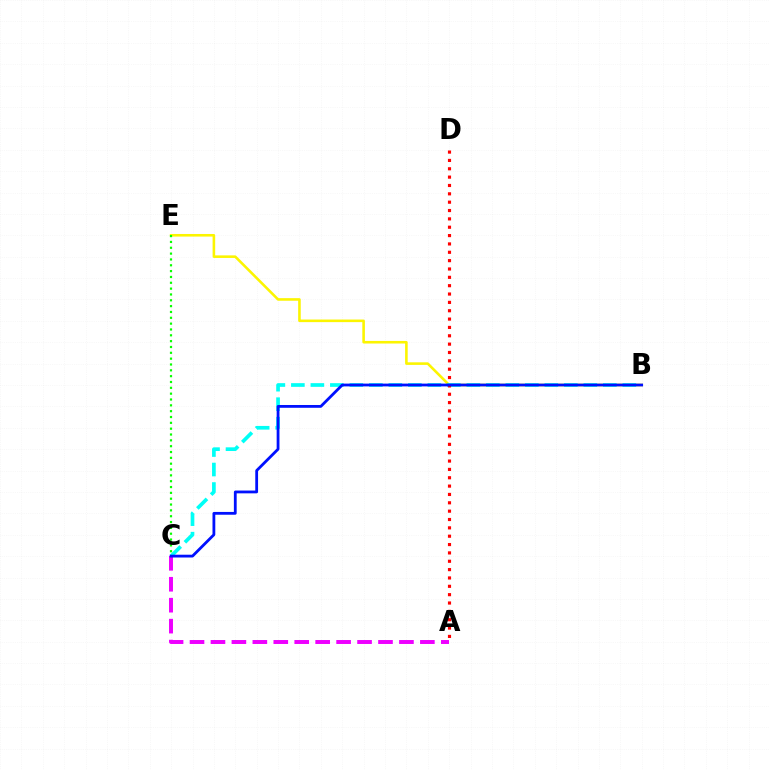{('B', 'E'): [{'color': '#fcf500', 'line_style': 'solid', 'thickness': 1.86}], ('B', 'C'): [{'color': '#00fff6', 'line_style': 'dashed', 'thickness': 2.65}, {'color': '#0010ff', 'line_style': 'solid', 'thickness': 2.01}], ('C', 'E'): [{'color': '#08ff00', 'line_style': 'dotted', 'thickness': 1.59}], ('A', 'D'): [{'color': '#ff0000', 'line_style': 'dotted', 'thickness': 2.27}], ('A', 'C'): [{'color': '#ee00ff', 'line_style': 'dashed', 'thickness': 2.84}]}